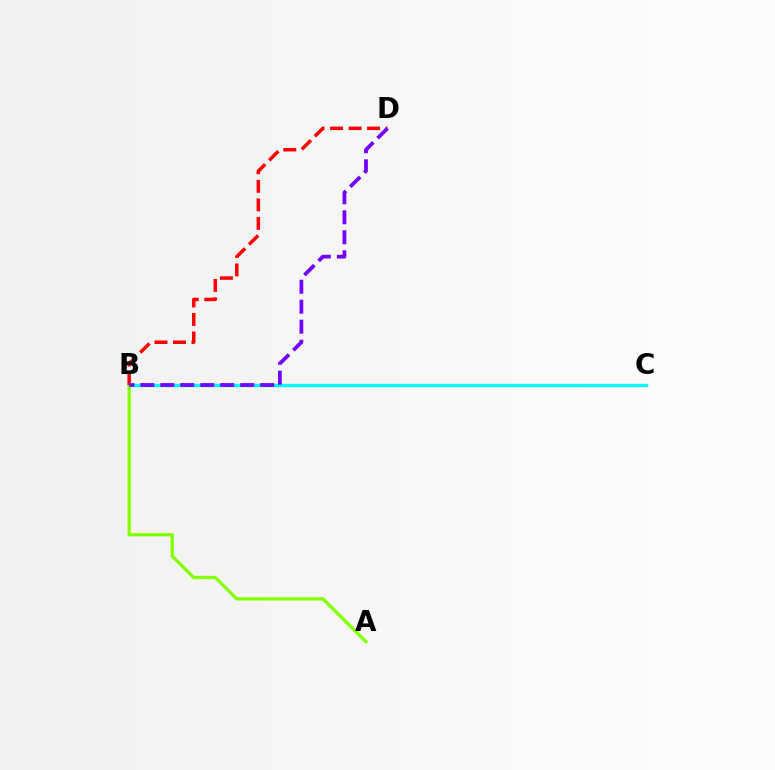{('B', 'C'): [{'color': '#00fff6', 'line_style': 'solid', 'thickness': 2.44}], ('A', 'B'): [{'color': '#84ff00', 'line_style': 'solid', 'thickness': 2.37}], ('B', 'D'): [{'color': '#ff0000', 'line_style': 'dashed', 'thickness': 2.52}, {'color': '#7200ff', 'line_style': 'dashed', 'thickness': 2.71}]}